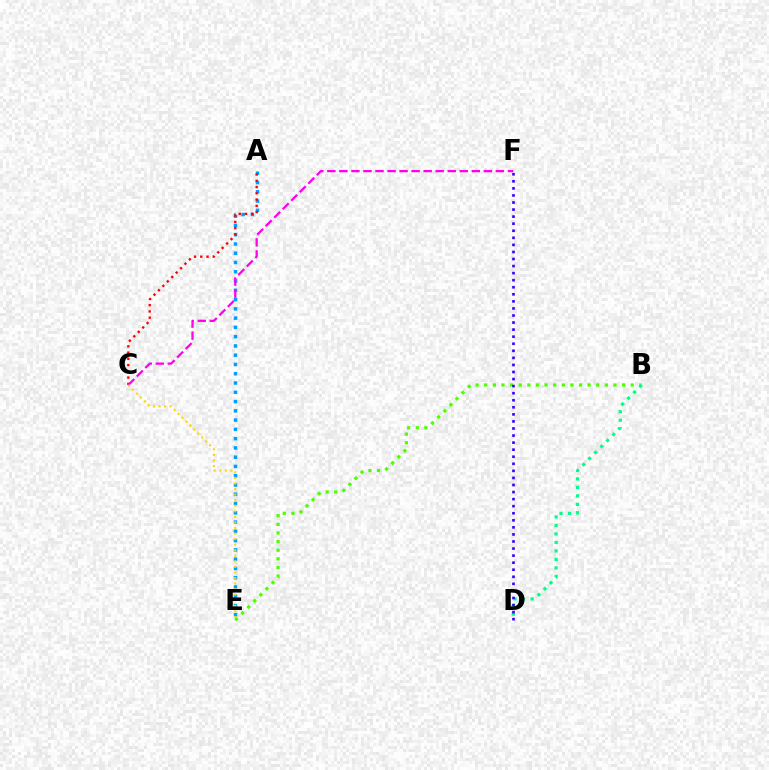{('A', 'E'): [{'color': '#009eff', 'line_style': 'dotted', 'thickness': 2.52}], ('A', 'C'): [{'color': '#ff0000', 'line_style': 'dotted', 'thickness': 1.7}], ('C', 'F'): [{'color': '#ff00ed', 'line_style': 'dashed', 'thickness': 1.64}], ('B', 'E'): [{'color': '#4fff00', 'line_style': 'dotted', 'thickness': 2.34}], ('B', 'D'): [{'color': '#00ff86', 'line_style': 'dotted', 'thickness': 2.31}], ('C', 'E'): [{'color': '#ffd500', 'line_style': 'dotted', 'thickness': 1.51}], ('D', 'F'): [{'color': '#3700ff', 'line_style': 'dotted', 'thickness': 1.92}]}